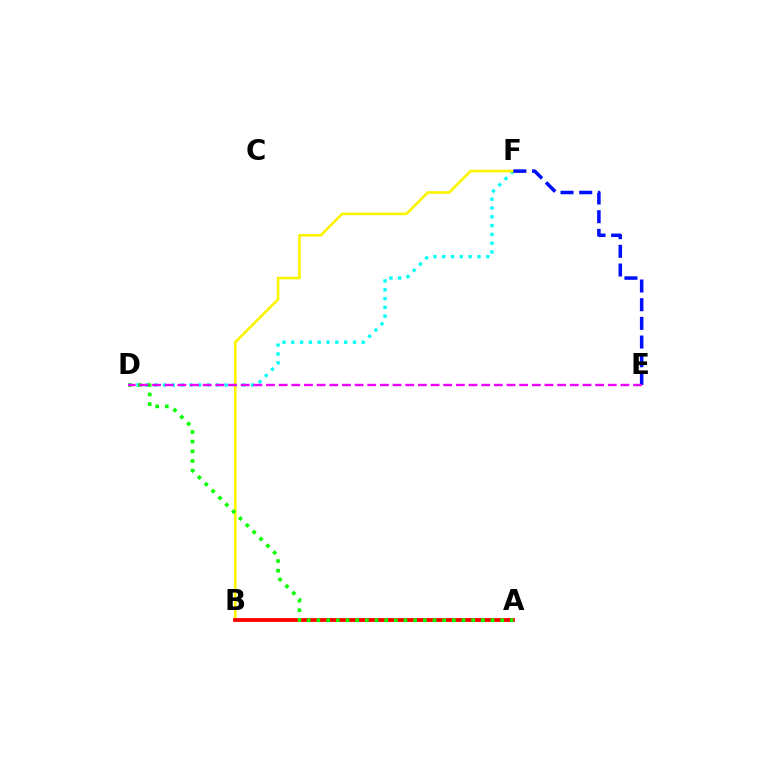{('D', 'F'): [{'color': '#00fff6', 'line_style': 'dotted', 'thickness': 2.39}], ('B', 'F'): [{'color': '#fcf500', 'line_style': 'solid', 'thickness': 1.9}], ('E', 'F'): [{'color': '#0010ff', 'line_style': 'dashed', 'thickness': 2.54}], ('A', 'B'): [{'color': '#ff0000', 'line_style': 'solid', 'thickness': 2.73}], ('A', 'D'): [{'color': '#08ff00', 'line_style': 'dotted', 'thickness': 2.63}], ('D', 'E'): [{'color': '#ee00ff', 'line_style': 'dashed', 'thickness': 1.72}]}